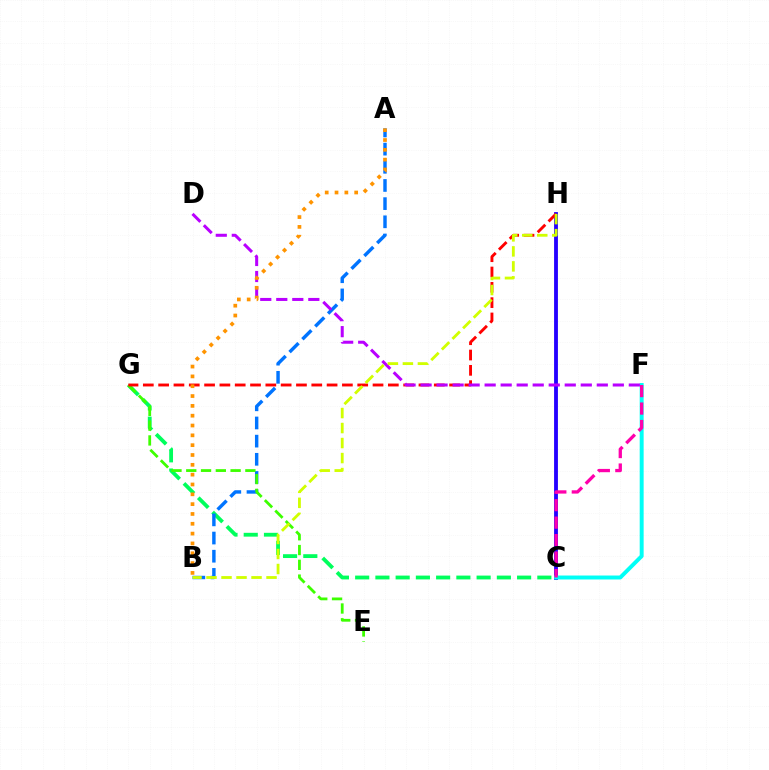{('C', 'H'): [{'color': '#2500ff', 'line_style': 'solid', 'thickness': 2.76}], ('C', 'G'): [{'color': '#00ff5c', 'line_style': 'dashed', 'thickness': 2.75}], ('A', 'B'): [{'color': '#0074ff', 'line_style': 'dashed', 'thickness': 2.47}, {'color': '#ff9400', 'line_style': 'dotted', 'thickness': 2.67}], ('E', 'G'): [{'color': '#3dff00', 'line_style': 'dashed', 'thickness': 2.01}], ('C', 'F'): [{'color': '#00fff6', 'line_style': 'solid', 'thickness': 2.85}, {'color': '#ff00ac', 'line_style': 'dashed', 'thickness': 2.37}], ('G', 'H'): [{'color': '#ff0000', 'line_style': 'dashed', 'thickness': 2.08}], ('D', 'F'): [{'color': '#b900ff', 'line_style': 'dashed', 'thickness': 2.18}], ('B', 'H'): [{'color': '#d1ff00', 'line_style': 'dashed', 'thickness': 2.04}]}